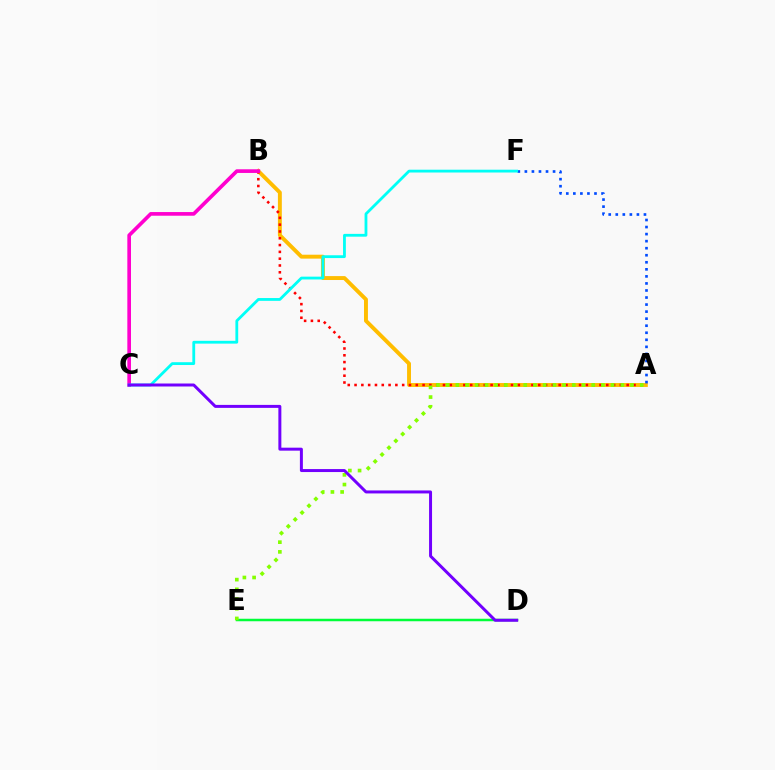{('A', 'B'): [{'color': '#ffbd00', 'line_style': 'solid', 'thickness': 2.82}, {'color': '#ff0000', 'line_style': 'dotted', 'thickness': 1.85}], ('A', 'F'): [{'color': '#004bff', 'line_style': 'dotted', 'thickness': 1.91}], ('D', 'E'): [{'color': '#00ff39', 'line_style': 'solid', 'thickness': 1.8}], ('B', 'C'): [{'color': '#ff00cf', 'line_style': 'solid', 'thickness': 2.64}], ('A', 'E'): [{'color': '#84ff00', 'line_style': 'dotted', 'thickness': 2.64}], ('C', 'F'): [{'color': '#00fff6', 'line_style': 'solid', 'thickness': 2.02}], ('C', 'D'): [{'color': '#7200ff', 'line_style': 'solid', 'thickness': 2.15}]}